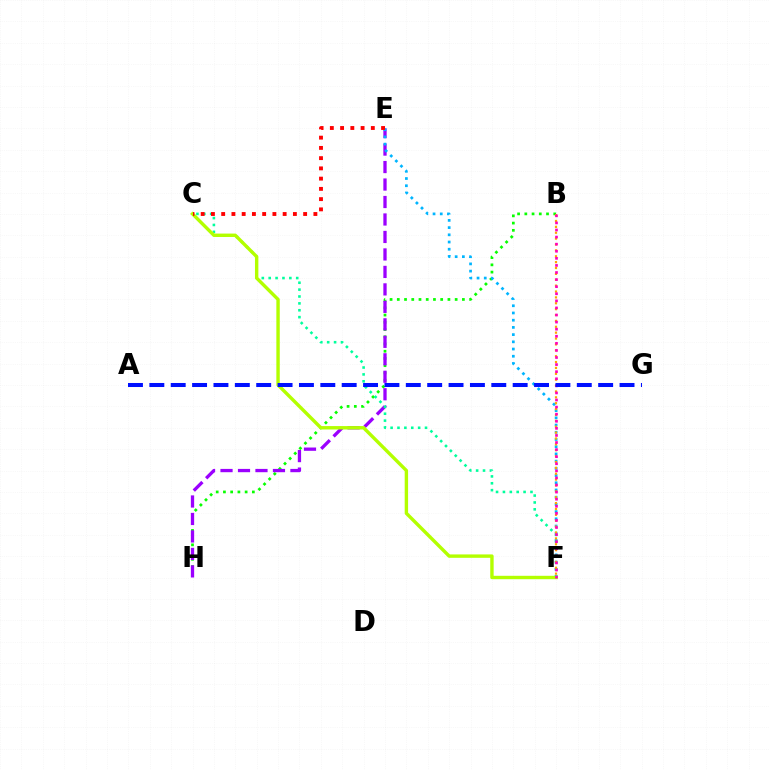{('B', 'H'): [{'color': '#08ff00', 'line_style': 'dotted', 'thickness': 1.96}], ('E', 'H'): [{'color': '#9b00ff', 'line_style': 'dashed', 'thickness': 2.37}], ('E', 'F'): [{'color': '#00b5ff', 'line_style': 'dotted', 'thickness': 1.96}], ('C', 'F'): [{'color': '#00ff9d', 'line_style': 'dotted', 'thickness': 1.87}, {'color': '#b3ff00', 'line_style': 'solid', 'thickness': 2.45}], ('B', 'F'): [{'color': '#ffa500', 'line_style': 'dotted', 'thickness': 1.6}, {'color': '#ff00bd', 'line_style': 'dotted', 'thickness': 1.92}], ('C', 'E'): [{'color': '#ff0000', 'line_style': 'dotted', 'thickness': 2.78}], ('A', 'G'): [{'color': '#0010ff', 'line_style': 'dashed', 'thickness': 2.9}]}